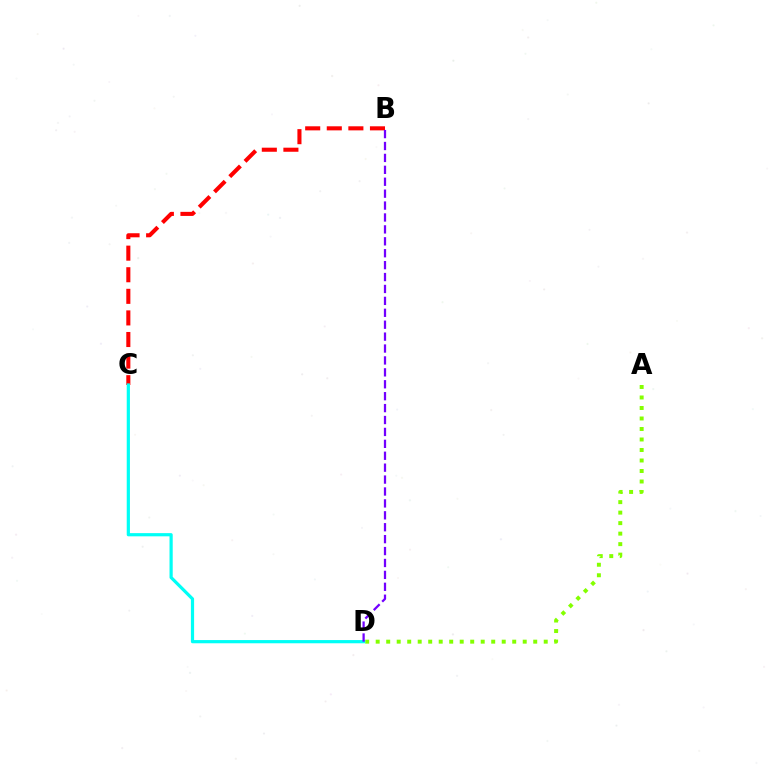{('B', 'C'): [{'color': '#ff0000', 'line_style': 'dashed', 'thickness': 2.93}], ('A', 'D'): [{'color': '#84ff00', 'line_style': 'dotted', 'thickness': 2.85}], ('C', 'D'): [{'color': '#00fff6', 'line_style': 'solid', 'thickness': 2.31}], ('B', 'D'): [{'color': '#7200ff', 'line_style': 'dashed', 'thickness': 1.62}]}